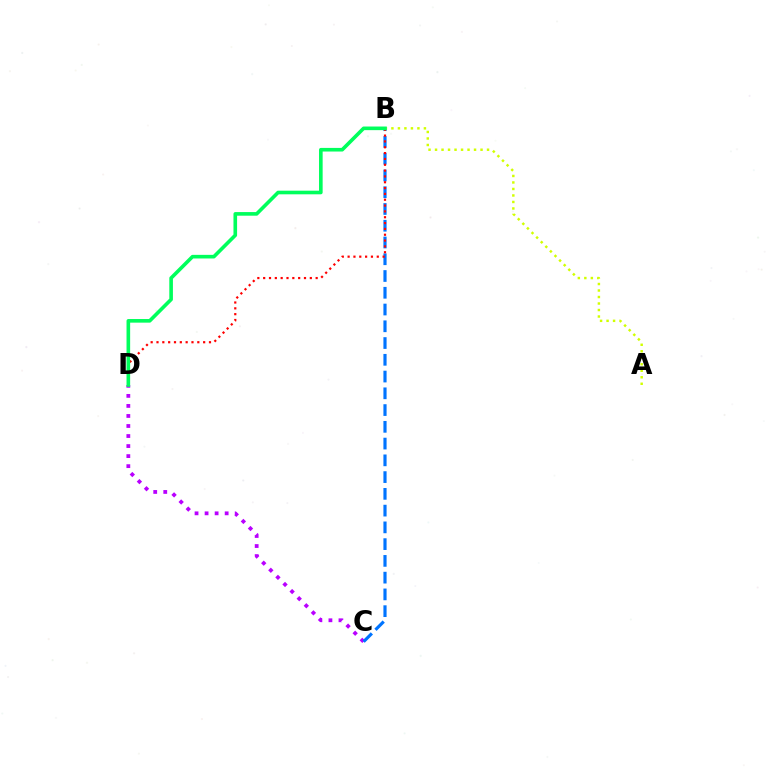{('C', 'D'): [{'color': '#b900ff', 'line_style': 'dotted', 'thickness': 2.73}], ('B', 'C'): [{'color': '#0074ff', 'line_style': 'dashed', 'thickness': 2.28}], ('B', 'D'): [{'color': '#ff0000', 'line_style': 'dotted', 'thickness': 1.58}, {'color': '#00ff5c', 'line_style': 'solid', 'thickness': 2.61}], ('A', 'B'): [{'color': '#d1ff00', 'line_style': 'dotted', 'thickness': 1.77}]}